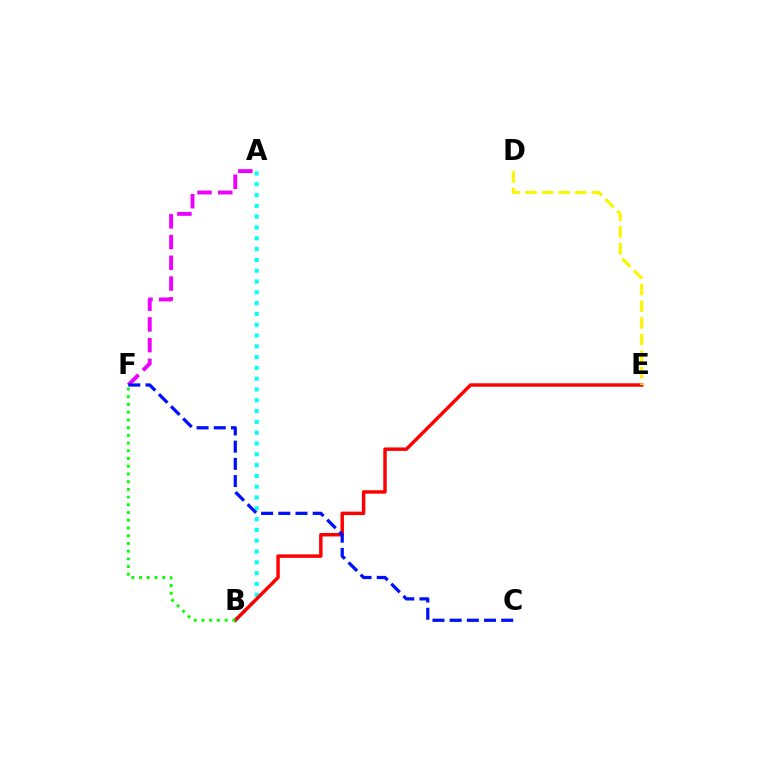{('A', 'B'): [{'color': '#00fff6', 'line_style': 'dotted', 'thickness': 2.93}], ('A', 'F'): [{'color': '#ee00ff', 'line_style': 'dashed', 'thickness': 2.82}], ('B', 'E'): [{'color': '#ff0000', 'line_style': 'solid', 'thickness': 2.48}], ('B', 'F'): [{'color': '#08ff00', 'line_style': 'dotted', 'thickness': 2.1}], ('C', 'F'): [{'color': '#0010ff', 'line_style': 'dashed', 'thickness': 2.34}], ('D', 'E'): [{'color': '#fcf500', 'line_style': 'dashed', 'thickness': 2.26}]}